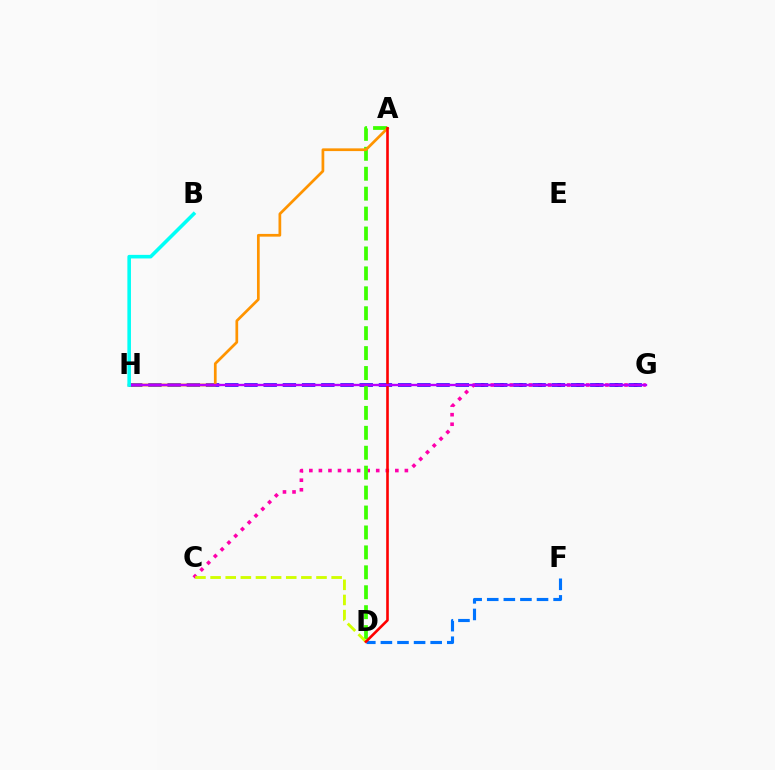{('C', 'G'): [{'color': '#ff00ac', 'line_style': 'dotted', 'thickness': 2.6}], ('G', 'H'): [{'color': '#2500ff', 'line_style': 'dashed', 'thickness': 2.61}, {'color': '#00ff5c', 'line_style': 'dotted', 'thickness': 1.53}, {'color': '#b900ff', 'line_style': 'solid', 'thickness': 1.69}], ('A', 'D'): [{'color': '#3dff00', 'line_style': 'dashed', 'thickness': 2.71}, {'color': '#ff0000', 'line_style': 'solid', 'thickness': 1.88}], ('C', 'D'): [{'color': '#d1ff00', 'line_style': 'dashed', 'thickness': 2.06}], ('A', 'H'): [{'color': '#ff9400', 'line_style': 'solid', 'thickness': 1.96}], ('D', 'F'): [{'color': '#0074ff', 'line_style': 'dashed', 'thickness': 2.25}], ('B', 'H'): [{'color': '#00fff6', 'line_style': 'solid', 'thickness': 2.58}]}